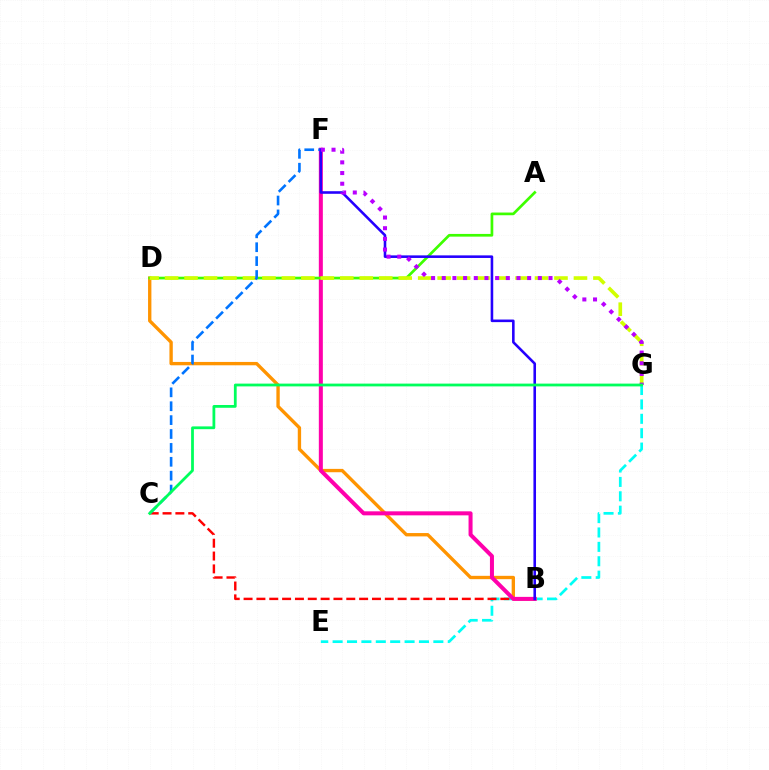{('E', 'G'): [{'color': '#00fff6', 'line_style': 'dashed', 'thickness': 1.96}], ('B', 'C'): [{'color': '#ff0000', 'line_style': 'dashed', 'thickness': 1.74}], ('B', 'D'): [{'color': '#ff9400', 'line_style': 'solid', 'thickness': 2.41}], ('B', 'F'): [{'color': '#ff00ac', 'line_style': 'solid', 'thickness': 2.89}, {'color': '#2500ff', 'line_style': 'solid', 'thickness': 1.86}], ('A', 'D'): [{'color': '#3dff00', 'line_style': 'solid', 'thickness': 1.95}], ('D', 'G'): [{'color': '#d1ff00', 'line_style': 'dashed', 'thickness': 2.65}], ('C', 'F'): [{'color': '#0074ff', 'line_style': 'dashed', 'thickness': 1.89}], ('F', 'G'): [{'color': '#b900ff', 'line_style': 'dotted', 'thickness': 2.9}], ('C', 'G'): [{'color': '#00ff5c', 'line_style': 'solid', 'thickness': 2.0}]}